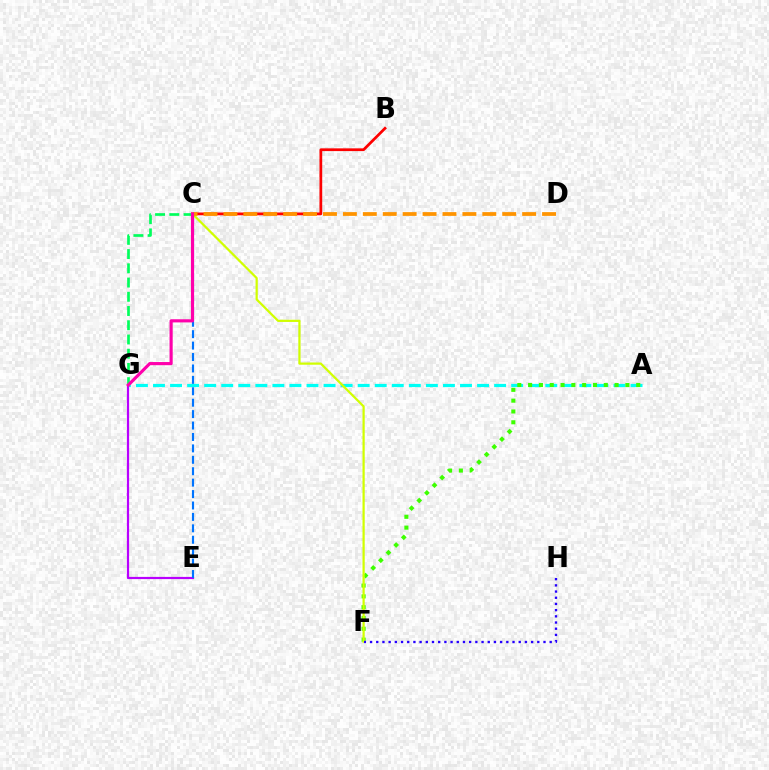{('A', 'G'): [{'color': '#00fff6', 'line_style': 'dashed', 'thickness': 2.32}], ('B', 'C'): [{'color': '#ff0000', 'line_style': 'solid', 'thickness': 1.98}], ('E', 'G'): [{'color': '#b900ff', 'line_style': 'solid', 'thickness': 1.59}], ('A', 'F'): [{'color': '#3dff00', 'line_style': 'dotted', 'thickness': 2.94}], ('C', 'F'): [{'color': '#d1ff00', 'line_style': 'solid', 'thickness': 1.6}], ('C', 'E'): [{'color': '#0074ff', 'line_style': 'dashed', 'thickness': 1.55}], ('C', 'G'): [{'color': '#00ff5c', 'line_style': 'dashed', 'thickness': 1.93}, {'color': '#ff00ac', 'line_style': 'solid', 'thickness': 2.27}], ('F', 'H'): [{'color': '#2500ff', 'line_style': 'dotted', 'thickness': 1.68}], ('C', 'D'): [{'color': '#ff9400', 'line_style': 'dashed', 'thickness': 2.71}]}